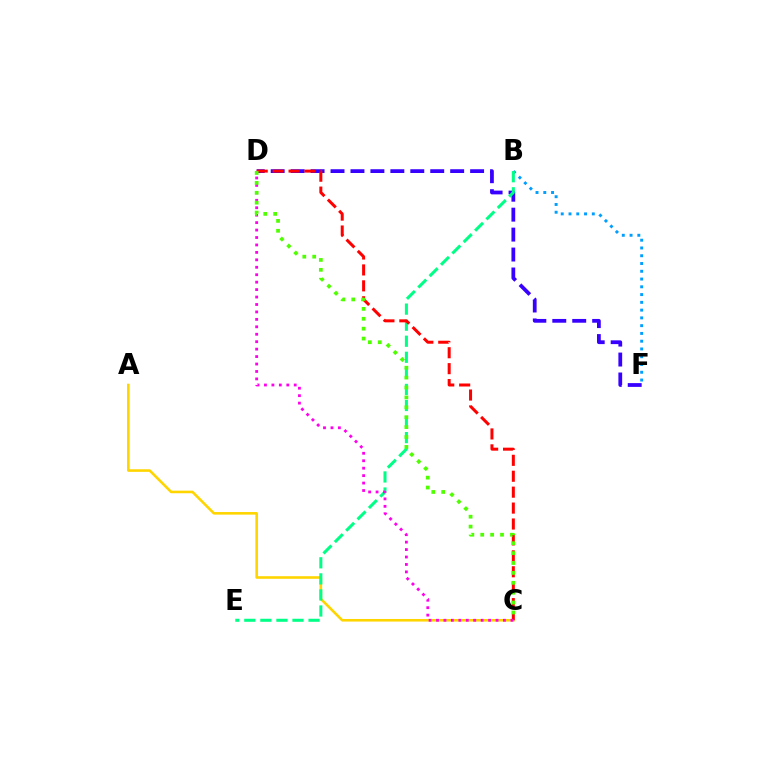{('D', 'F'): [{'color': '#3700ff', 'line_style': 'dashed', 'thickness': 2.71}], ('B', 'F'): [{'color': '#009eff', 'line_style': 'dotted', 'thickness': 2.11}], ('A', 'C'): [{'color': '#ffd500', 'line_style': 'solid', 'thickness': 1.87}], ('B', 'E'): [{'color': '#00ff86', 'line_style': 'dashed', 'thickness': 2.18}], ('C', 'D'): [{'color': '#ff0000', 'line_style': 'dashed', 'thickness': 2.16}, {'color': '#ff00ed', 'line_style': 'dotted', 'thickness': 2.02}, {'color': '#4fff00', 'line_style': 'dotted', 'thickness': 2.69}]}